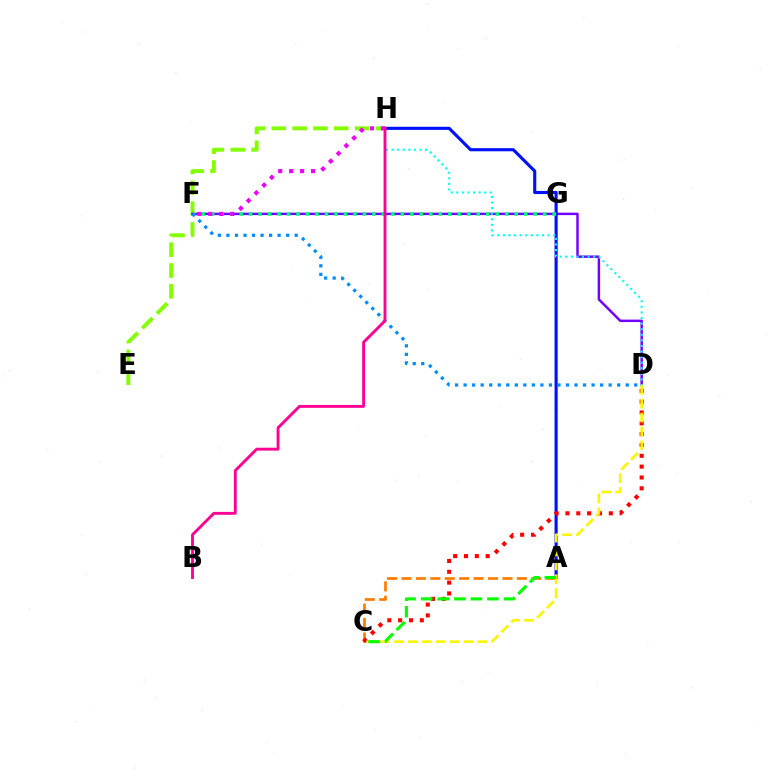{('E', 'H'): [{'color': '#84ff00', 'line_style': 'dashed', 'thickness': 2.83}], ('D', 'F'): [{'color': '#7200ff', 'line_style': 'solid', 'thickness': 1.77}, {'color': '#008cff', 'line_style': 'dotted', 'thickness': 2.32}], ('A', 'C'): [{'color': '#ff7c00', 'line_style': 'dashed', 'thickness': 1.96}, {'color': '#08ff00', 'line_style': 'dashed', 'thickness': 2.25}], ('A', 'H'): [{'color': '#0010ff', 'line_style': 'solid', 'thickness': 2.25}], ('C', 'D'): [{'color': '#ff0000', 'line_style': 'dotted', 'thickness': 2.94}, {'color': '#fcf500', 'line_style': 'dashed', 'thickness': 1.89}], ('F', 'G'): [{'color': '#00ff74', 'line_style': 'dotted', 'thickness': 2.58}], ('F', 'H'): [{'color': '#ee00ff', 'line_style': 'dotted', 'thickness': 2.98}], ('D', 'H'): [{'color': '#00fff6', 'line_style': 'dotted', 'thickness': 1.52}], ('B', 'H'): [{'color': '#ff0094', 'line_style': 'solid', 'thickness': 2.07}]}